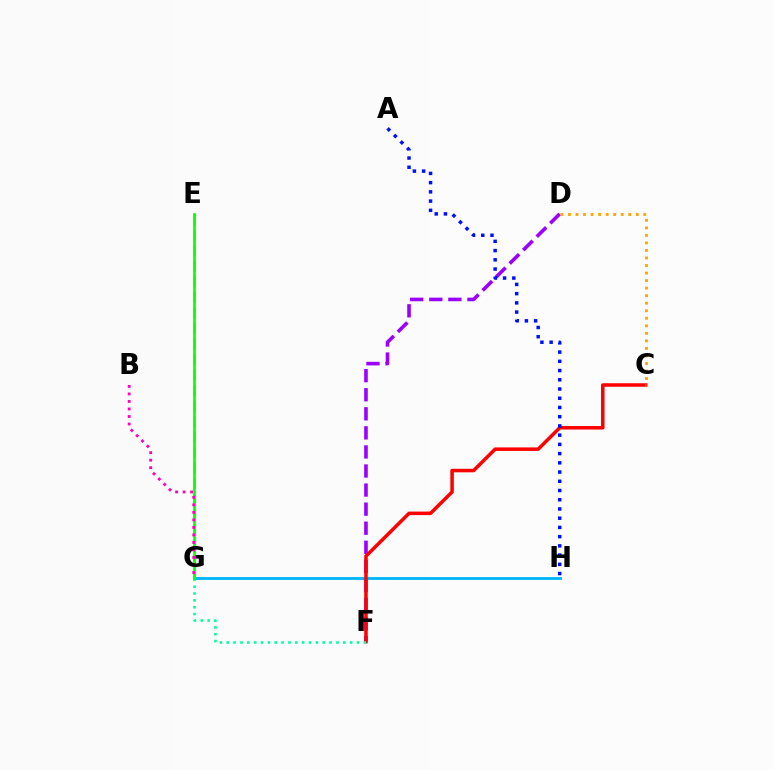{('D', 'F'): [{'color': '#9b00ff', 'line_style': 'dashed', 'thickness': 2.59}], ('G', 'H'): [{'color': '#00b5ff', 'line_style': 'solid', 'thickness': 2.05}], ('C', 'F'): [{'color': '#ff0000', 'line_style': 'solid', 'thickness': 2.52}], ('F', 'G'): [{'color': '#00ff9d', 'line_style': 'dotted', 'thickness': 1.86}], ('E', 'G'): [{'color': '#b3ff00', 'line_style': 'dashed', 'thickness': 2.11}, {'color': '#08ff00', 'line_style': 'solid', 'thickness': 1.91}], ('C', 'D'): [{'color': '#ffa500', 'line_style': 'dotted', 'thickness': 2.05}], ('A', 'H'): [{'color': '#0010ff', 'line_style': 'dotted', 'thickness': 2.51}], ('B', 'G'): [{'color': '#ff00bd', 'line_style': 'dotted', 'thickness': 2.04}]}